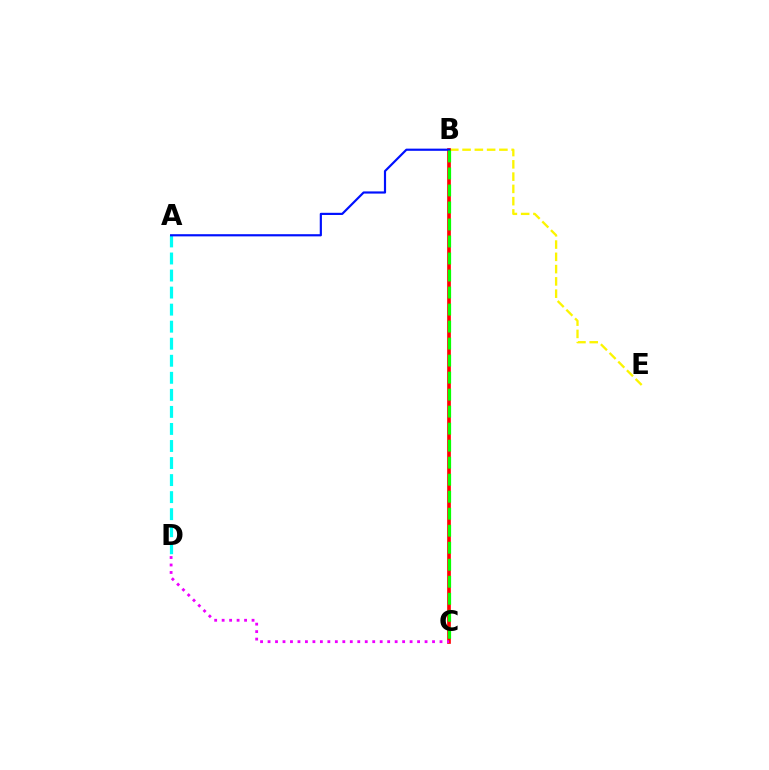{('A', 'D'): [{'color': '#00fff6', 'line_style': 'dashed', 'thickness': 2.32}], ('B', 'E'): [{'color': '#fcf500', 'line_style': 'dashed', 'thickness': 1.67}], ('B', 'C'): [{'color': '#ff0000', 'line_style': 'solid', 'thickness': 2.64}, {'color': '#08ff00', 'line_style': 'dashed', 'thickness': 2.31}], ('C', 'D'): [{'color': '#ee00ff', 'line_style': 'dotted', 'thickness': 2.03}], ('A', 'B'): [{'color': '#0010ff', 'line_style': 'solid', 'thickness': 1.57}]}